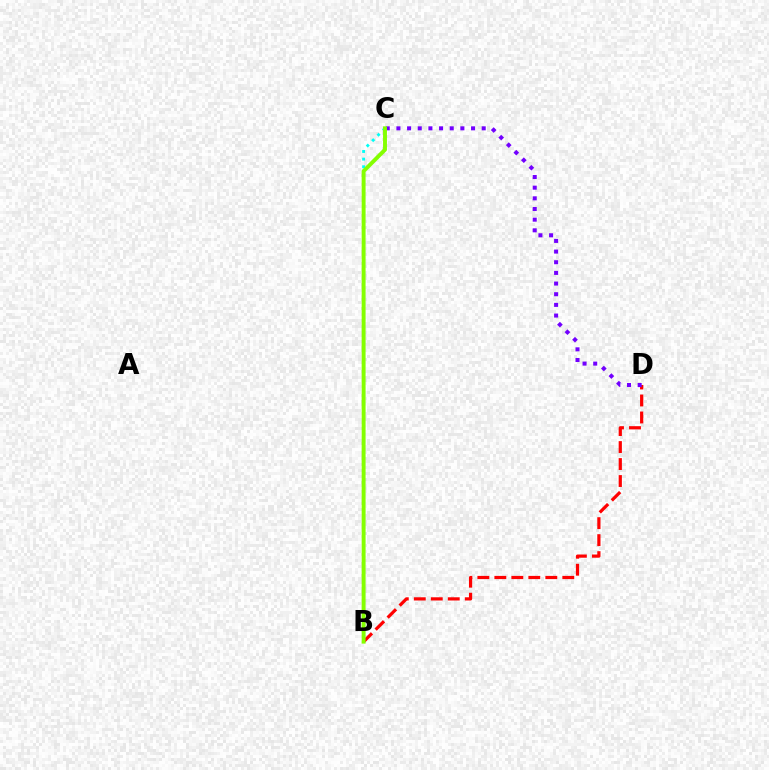{('B', 'D'): [{'color': '#ff0000', 'line_style': 'dashed', 'thickness': 2.31}], ('C', 'D'): [{'color': '#7200ff', 'line_style': 'dotted', 'thickness': 2.9}], ('B', 'C'): [{'color': '#00fff6', 'line_style': 'dotted', 'thickness': 2.08}, {'color': '#84ff00', 'line_style': 'solid', 'thickness': 2.82}]}